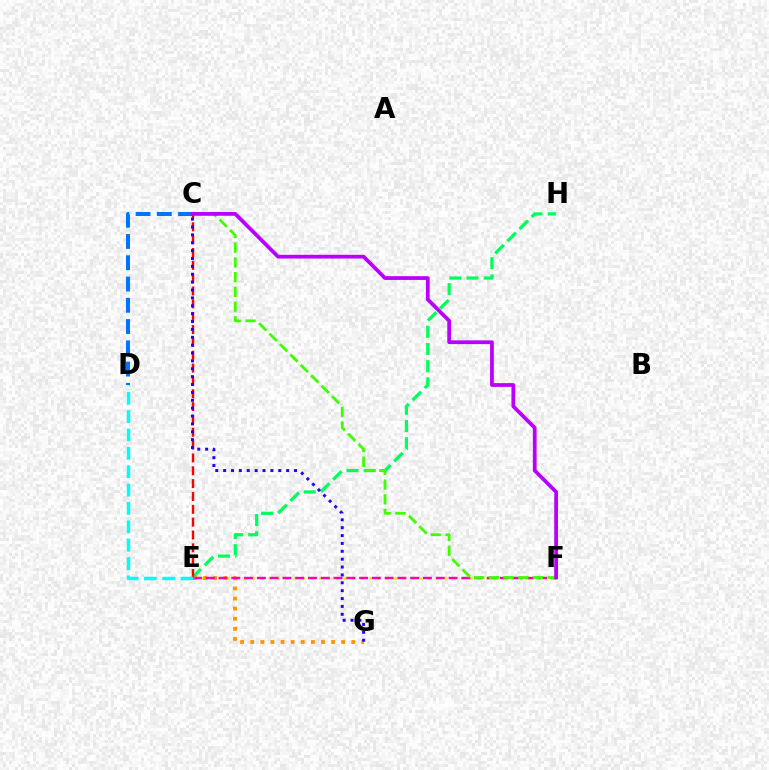{('E', 'F'): [{'color': '#d1ff00', 'line_style': 'dotted', 'thickness': 2.28}, {'color': '#ff00ac', 'line_style': 'dashed', 'thickness': 1.74}], ('E', 'G'): [{'color': '#ff9400', 'line_style': 'dotted', 'thickness': 2.75}], ('E', 'H'): [{'color': '#00ff5c', 'line_style': 'dashed', 'thickness': 2.33}], ('C', 'E'): [{'color': '#ff0000', 'line_style': 'dashed', 'thickness': 1.74}], ('C', 'D'): [{'color': '#0074ff', 'line_style': 'dashed', 'thickness': 2.89}], ('C', 'G'): [{'color': '#2500ff', 'line_style': 'dotted', 'thickness': 2.14}], ('D', 'E'): [{'color': '#00fff6', 'line_style': 'dashed', 'thickness': 2.5}], ('C', 'F'): [{'color': '#3dff00', 'line_style': 'dashed', 'thickness': 2.0}, {'color': '#b900ff', 'line_style': 'solid', 'thickness': 2.7}]}